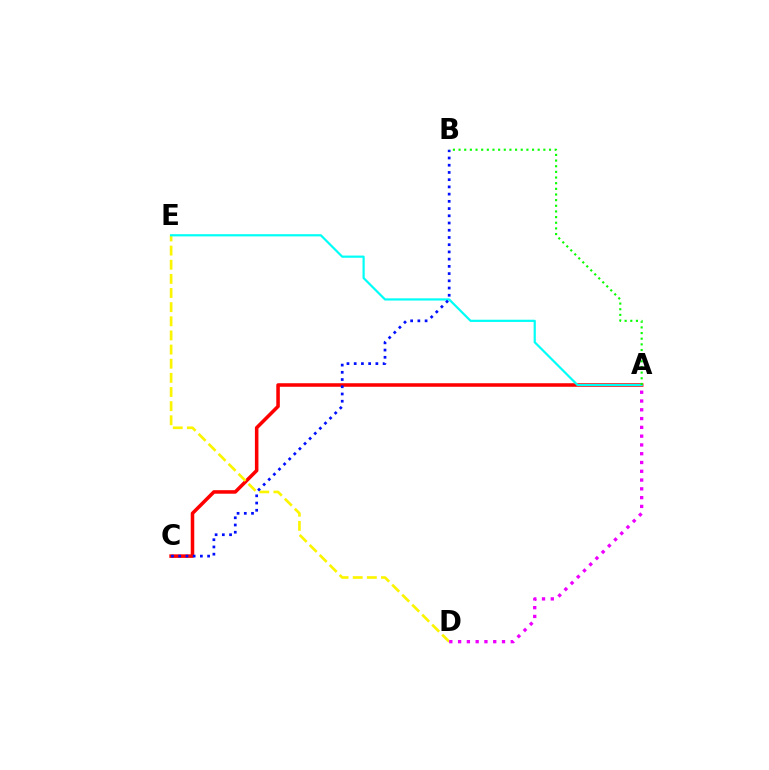{('A', 'C'): [{'color': '#ff0000', 'line_style': 'solid', 'thickness': 2.55}], ('D', 'E'): [{'color': '#fcf500', 'line_style': 'dashed', 'thickness': 1.92}], ('A', 'E'): [{'color': '#00fff6', 'line_style': 'solid', 'thickness': 1.58}], ('B', 'C'): [{'color': '#0010ff', 'line_style': 'dotted', 'thickness': 1.96}], ('A', 'D'): [{'color': '#ee00ff', 'line_style': 'dotted', 'thickness': 2.39}], ('A', 'B'): [{'color': '#08ff00', 'line_style': 'dotted', 'thickness': 1.54}]}